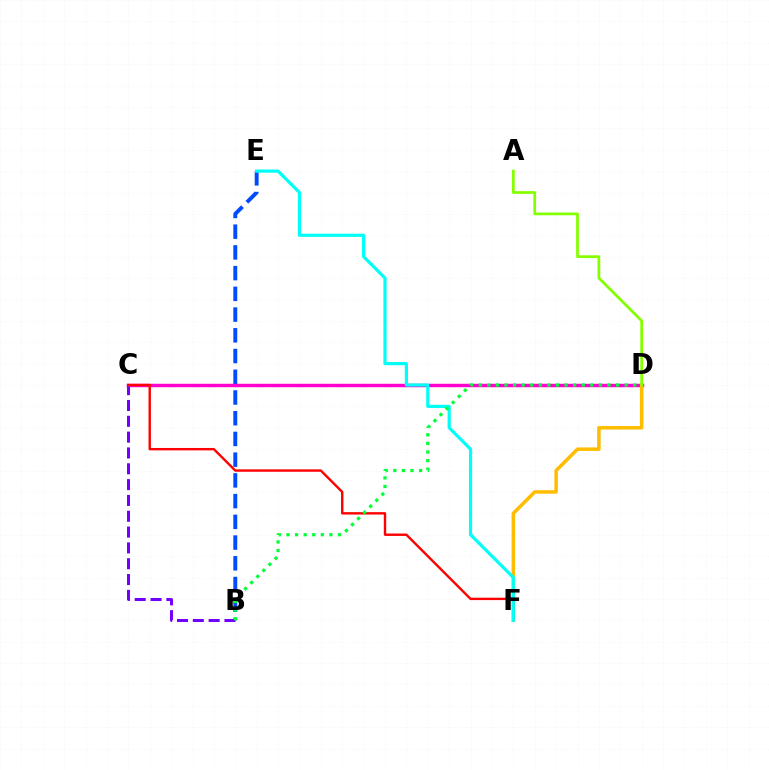{('B', 'E'): [{'color': '#004bff', 'line_style': 'dashed', 'thickness': 2.82}], ('C', 'D'): [{'color': '#ff00cf', 'line_style': 'solid', 'thickness': 2.48}], ('D', 'F'): [{'color': '#ffbd00', 'line_style': 'solid', 'thickness': 2.52}], ('B', 'C'): [{'color': '#7200ff', 'line_style': 'dashed', 'thickness': 2.15}], ('A', 'D'): [{'color': '#84ff00', 'line_style': 'solid', 'thickness': 1.99}], ('C', 'F'): [{'color': '#ff0000', 'line_style': 'solid', 'thickness': 1.73}], ('E', 'F'): [{'color': '#00fff6', 'line_style': 'solid', 'thickness': 2.29}], ('B', 'D'): [{'color': '#00ff39', 'line_style': 'dotted', 'thickness': 2.33}]}